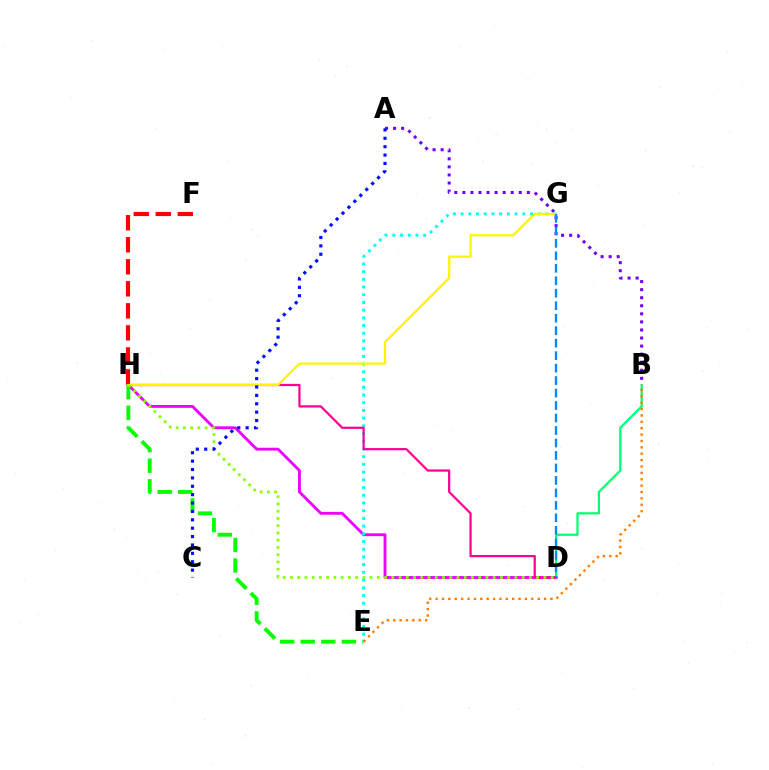{('D', 'H'): [{'color': '#ee00ff', 'line_style': 'solid', 'thickness': 2.05}, {'color': '#ff0094', 'line_style': 'solid', 'thickness': 1.61}, {'color': '#84ff00', 'line_style': 'dotted', 'thickness': 1.97}], ('E', 'H'): [{'color': '#08ff00', 'line_style': 'dashed', 'thickness': 2.8}], ('A', 'B'): [{'color': '#7200ff', 'line_style': 'dotted', 'thickness': 2.19}], ('E', 'G'): [{'color': '#00fff6', 'line_style': 'dotted', 'thickness': 2.1}], ('B', 'D'): [{'color': '#00ff74', 'line_style': 'solid', 'thickness': 1.6}], ('F', 'H'): [{'color': '#ff0000', 'line_style': 'dashed', 'thickness': 2.99}], ('G', 'H'): [{'color': '#fcf500', 'line_style': 'solid', 'thickness': 1.63}], ('B', 'E'): [{'color': '#ff7c00', 'line_style': 'dotted', 'thickness': 1.73}], ('A', 'C'): [{'color': '#0010ff', 'line_style': 'dotted', 'thickness': 2.28}], ('D', 'G'): [{'color': '#008cff', 'line_style': 'dashed', 'thickness': 1.7}]}